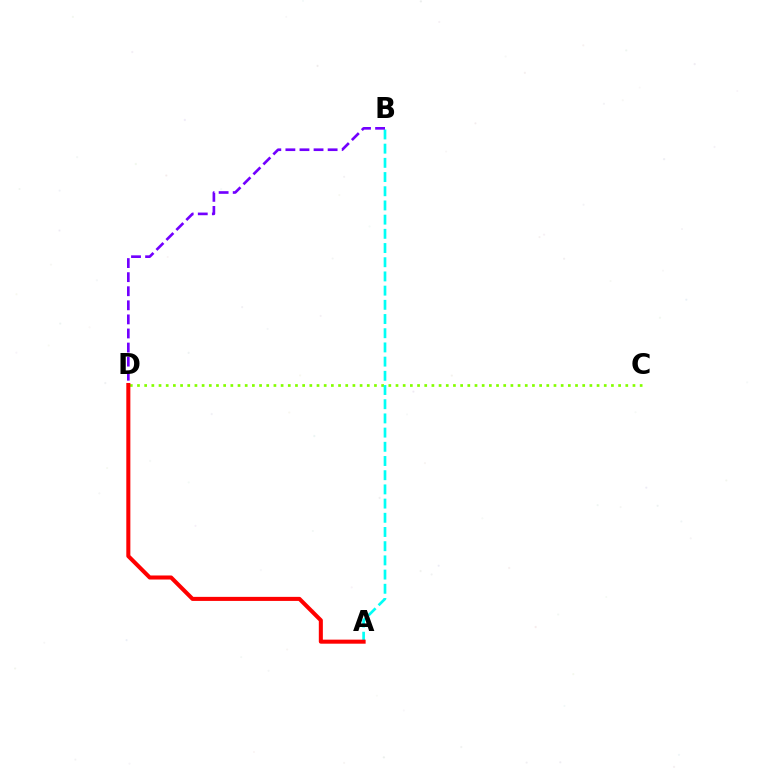{('C', 'D'): [{'color': '#84ff00', 'line_style': 'dotted', 'thickness': 1.95}], ('A', 'B'): [{'color': '#00fff6', 'line_style': 'dashed', 'thickness': 1.93}], ('B', 'D'): [{'color': '#7200ff', 'line_style': 'dashed', 'thickness': 1.91}], ('A', 'D'): [{'color': '#ff0000', 'line_style': 'solid', 'thickness': 2.91}]}